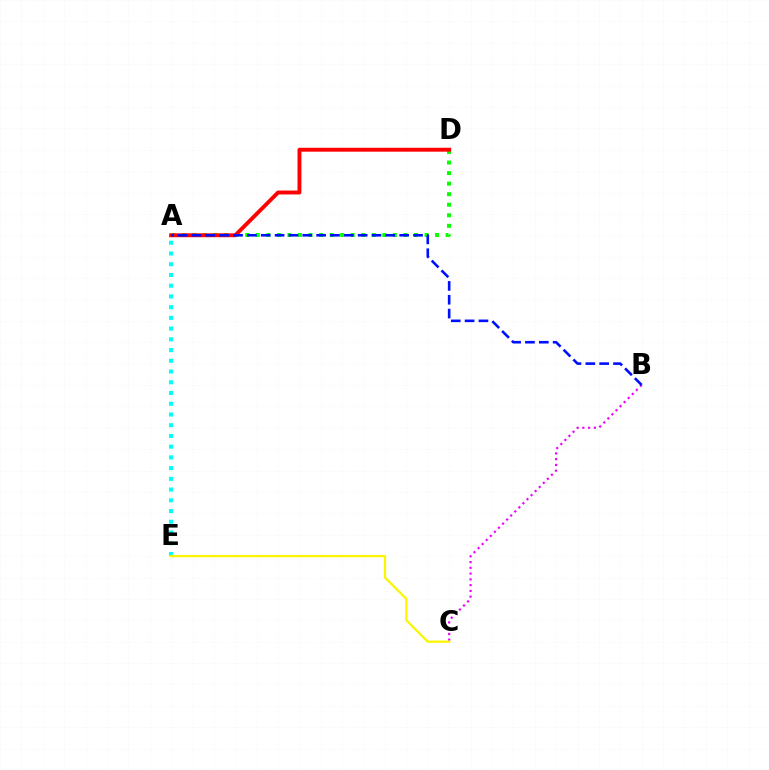{('A', 'D'): [{'color': '#08ff00', 'line_style': 'dotted', 'thickness': 2.87}, {'color': '#ff0000', 'line_style': 'solid', 'thickness': 2.81}], ('A', 'E'): [{'color': '#00fff6', 'line_style': 'dotted', 'thickness': 2.92}], ('B', 'C'): [{'color': '#ee00ff', 'line_style': 'dotted', 'thickness': 1.57}], ('A', 'B'): [{'color': '#0010ff', 'line_style': 'dashed', 'thickness': 1.88}], ('C', 'E'): [{'color': '#fcf500', 'line_style': 'solid', 'thickness': 1.64}]}